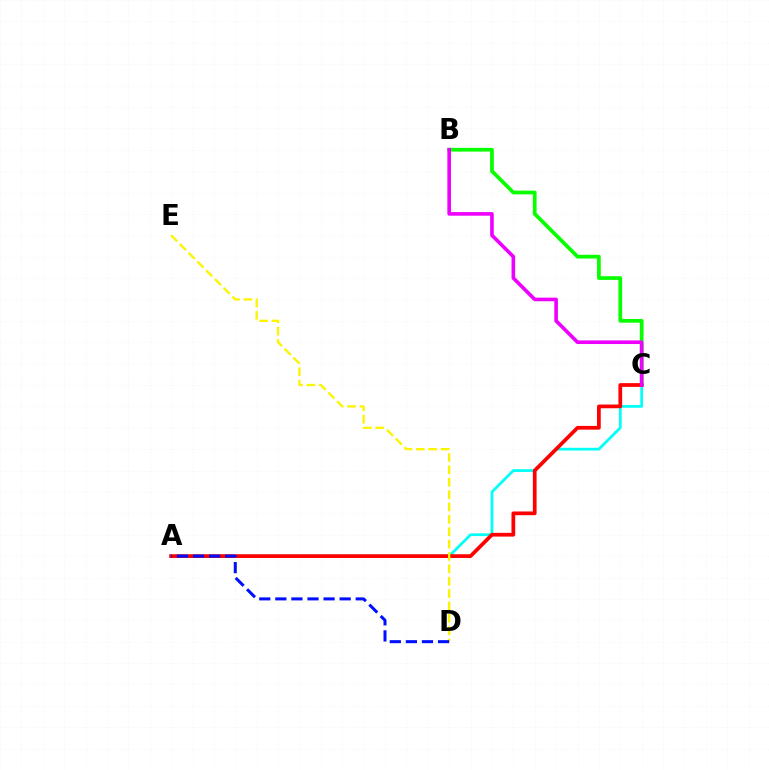{('B', 'C'): [{'color': '#08ff00', 'line_style': 'solid', 'thickness': 2.68}, {'color': '#ee00ff', 'line_style': 'solid', 'thickness': 2.61}], ('A', 'C'): [{'color': '#00fff6', 'line_style': 'solid', 'thickness': 1.98}, {'color': '#ff0000', 'line_style': 'solid', 'thickness': 2.68}], ('D', 'E'): [{'color': '#fcf500', 'line_style': 'dashed', 'thickness': 1.68}], ('A', 'D'): [{'color': '#0010ff', 'line_style': 'dashed', 'thickness': 2.18}]}